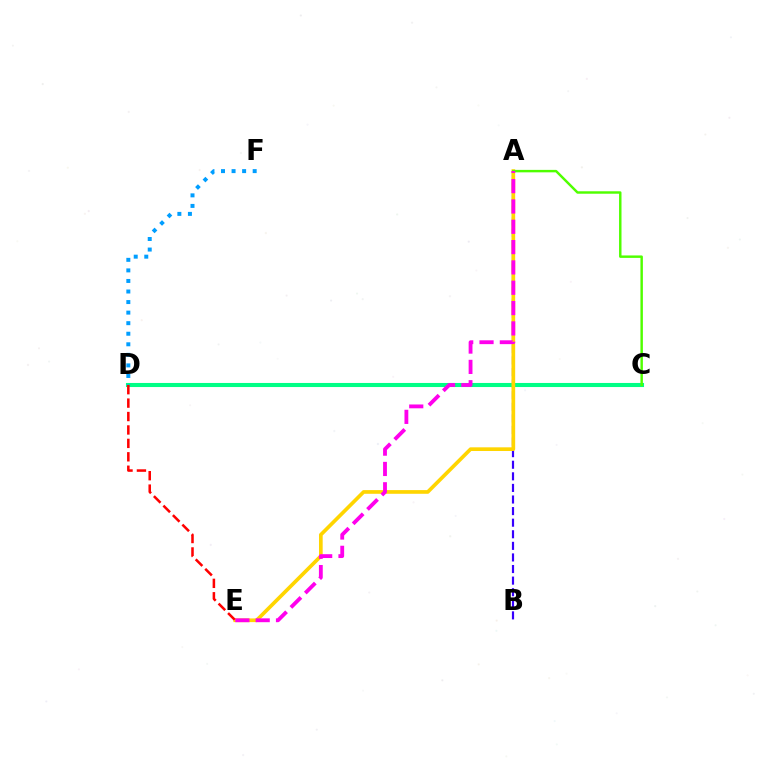{('A', 'B'): [{'color': '#3700ff', 'line_style': 'dashed', 'thickness': 1.57}], ('C', 'D'): [{'color': '#00ff86', 'line_style': 'solid', 'thickness': 2.94}], ('D', 'F'): [{'color': '#009eff', 'line_style': 'dotted', 'thickness': 2.87}], ('A', 'E'): [{'color': '#ffd500', 'line_style': 'solid', 'thickness': 2.65}, {'color': '#ff00ed', 'line_style': 'dashed', 'thickness': 2.76}], ('A', 'C'): [{'color': '#4fff00', 'line_style': 'solid', 'thickness': 1.76}], ('D', 'E'): [{'color': '#ff0000', 'line_style': 'dashed', 'thickness': 1.82}]}